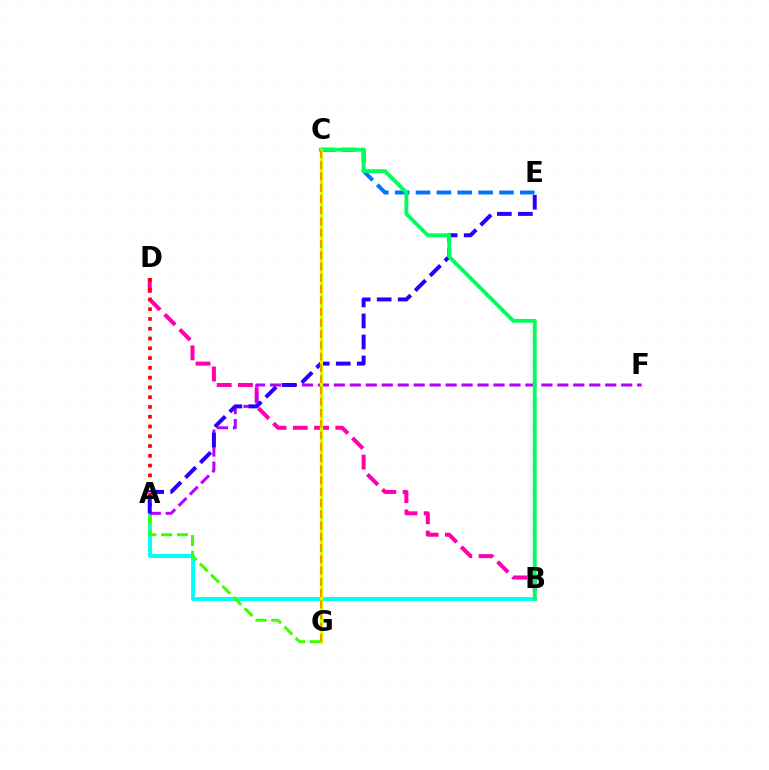{('A', 'B'): [{'color': '#00fff6', 'line_style': 'solid', 'thickness': 2.81}], ('B', 'D'): [{'color': '#ff00ac', 'line_style': 'dashed', 'thickness': 2.89}], ('A', 'G'): [{'color': '#3dff00', 'line_style': 'dashed', 'thickness': 2.15}], ('C', 'E'): [{'color': '#0074ff', 'line_style': 'dashed', 'thickness': 2.83}], ('A', 'F'): [{'color': '#b900ff', 'line_style': 'dashed', 'thickness': 2.17}], ('A', 'D'): [{'color': '#ff0000', 'line_style': 'dotted', 'thickness': 2.66}], ('A', 'E'): [{'color': '#2500ff', 'line_style': 'dashed', 'thickness': 2.86}], ('B', 'C'): [{'color': '#00ff5c', 'line_style': 'solid', 'thickness': 2.78}], ('C', 'G'): [{'color': '#d1ff00', 'line_style': 'solid', 'thickness': 2.28}, {'color': '#ff9400', 'line_style': 'dashed', 'thickness': 1.53}]}